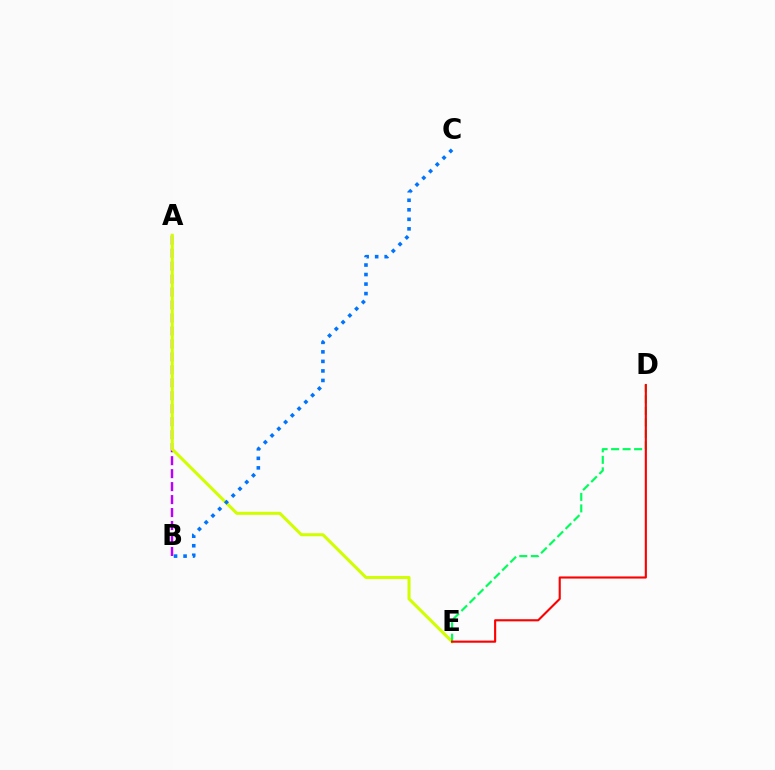{('A', 'B'): [{'color': '#b900ff', 'line_style': 'dashed', 'thickness': 1.76}], ('A', 'E'): [{'color': '#d1ff00', 'line_style': 'solid', 'thickness': 2.19}], ('D', 'E'): [{'color': '#00ff5c', 'line_style': 'dashed', 'thickness': 1.56}, {'color': '#ff0000', 'line_style': 'solid', 'thickness': 1.53}], ('B', 'C'): [{'color': '#0074ff', 'line_style': 'dotted', 'thickness': 2.59}]}